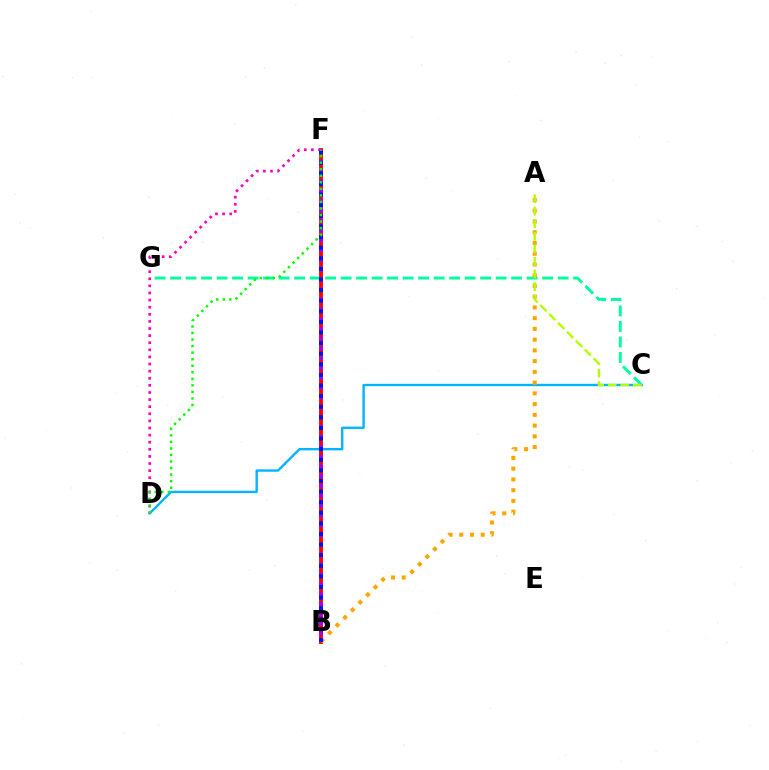{('C', 'D'): [{'color': '#00b5ff', 'line_style': 'solid', 'thickness': 1.71}], ('C', 'G'): [{'color': '#00ff9d', 'line_style': 'dashed', 'thickness': 2.11}], ('B', 'F'): [{'color': '#ff0000', 'line_style': 'solid', 'thickness': 2.78}, {'color': '#9b00ff', 'line_style': 'dotted', 'thickness': 2.67}, {'color': '#0010ff', 'line_style': 'dotted', 'thickness': 2.88}], ('A', 'B'): [{'color': '#ffa500', 'line_style': 'dotted', 'thickness': 2.92}], ('D', 'F'): [{'color': '#ff00bd', 'line_style': 'dotted', 'thickness': 1.93}, {'color': '#08ff00', 'line_style': 'dotted', 'thickness': 1.78}], ('A', 'C'): [{'color': '#b3ff00', 'line_style': 'dashed', 'thickness': 1.71}]}